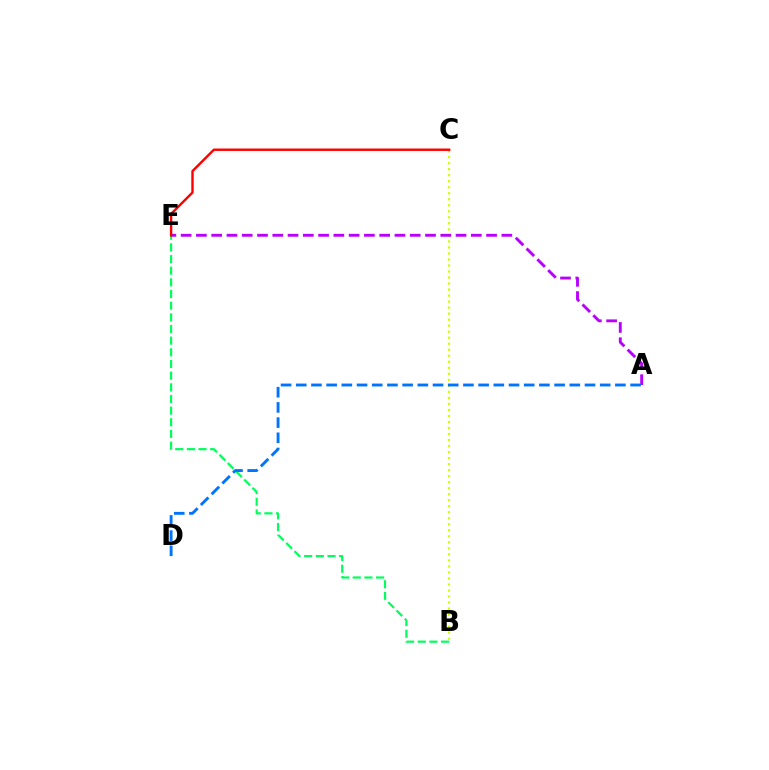{('B', 'E'): [{'color': '#00ff5c', 'line_style': 'dashed', 'thickness': 1.58}], ('B', 'C'): [{'color': '#d1ff00', 'line_style': 'dotted', 'thickness': 1.64}], ('A', 'E'): [{'color': '#b900ff', 'line_style': 'dashed', 'thickness': 2.07}], ('A', 'D'): [{'color': '#0074ff', 'line_style': 'dashed', 'thickness': 2.06}], ('C', 'E'): [{'color': '#ff0000', 'line_style': 'solid', 'thickness': 1.74}]}